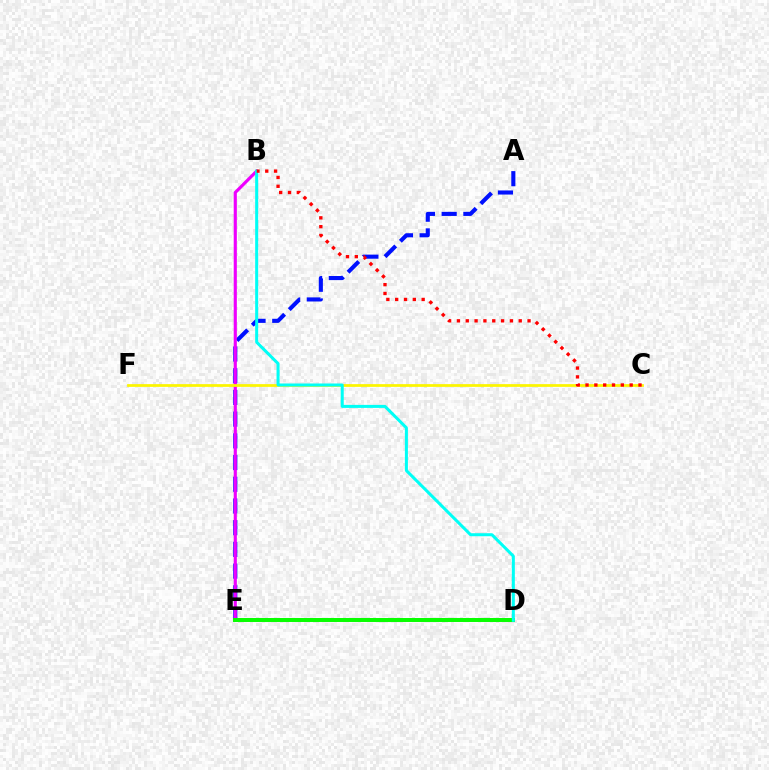{('A', 'E'): [{'color': '#0010ff', 'line_style': 'dashed', 'thickness': 2.95}], ('B', 'E'): [{'color': '#ee00ff', 'line_style': 'solid', 'thickness': 2.26}], ('C', 'F'): [{'color': '#fcf500', 'line_style': 'solid', 'thickness': 1.98}], ('D', 'E'): [{'color': '#08ff00', 'line_style': 'solid', 'thickness': 2.86}], ('B', 'D'): [{'color': '#00fff6', 'line_style': 'solid', 'thickness': 2.17}], ('B', 'C'): [{'color': '#ff0000', 'line_style': 'dotted', 'thickness': 2.4}]}